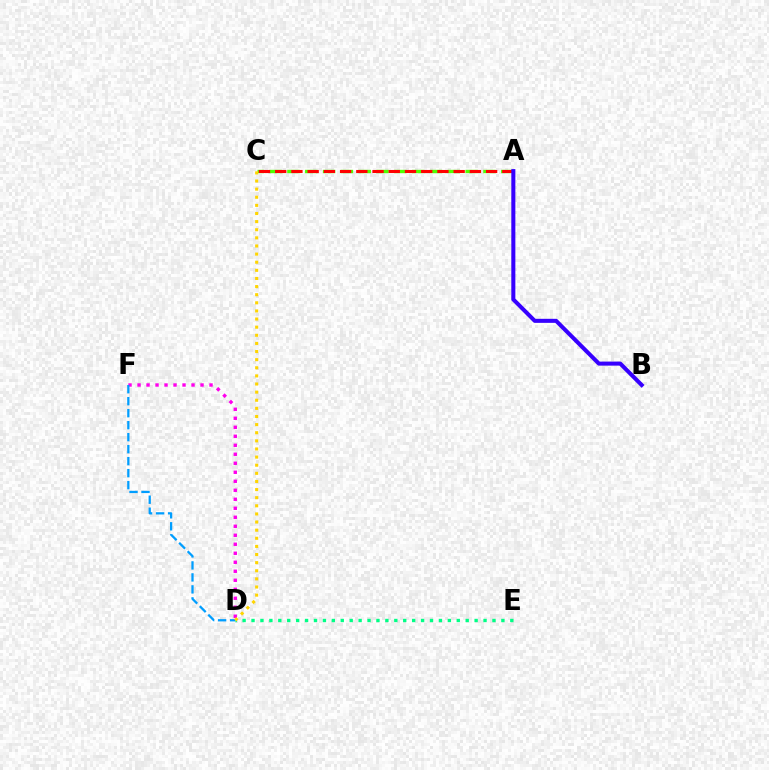{('A', 'C'): [{'color': '#4fff00', 'line_style': 'dashed', 'thickness': 2.42}, {'color': '#ff0000', 'line_style': 'dashed', 'thickness': 2.2}], ('A', 'B'): [{'color': '#3700ff', 'line_style': 'solid', 'thickness': 2.91}], ('D', 'F'): [{'color': '#ff00ed', 'line_style': 'dotted', 'thickness': 2.45}, {'color': '#009eff', 'line_style': 'dashed', 'thickness': 1.63}], ('D', 'E'): [{'color': '#00ff86', 'line_style': 'dotted', 'thickness': 2.42}], ('C', 'D'): [{'color': '#ffd500', 'line_style': 'dotted', 'thickness': 2.21}]}